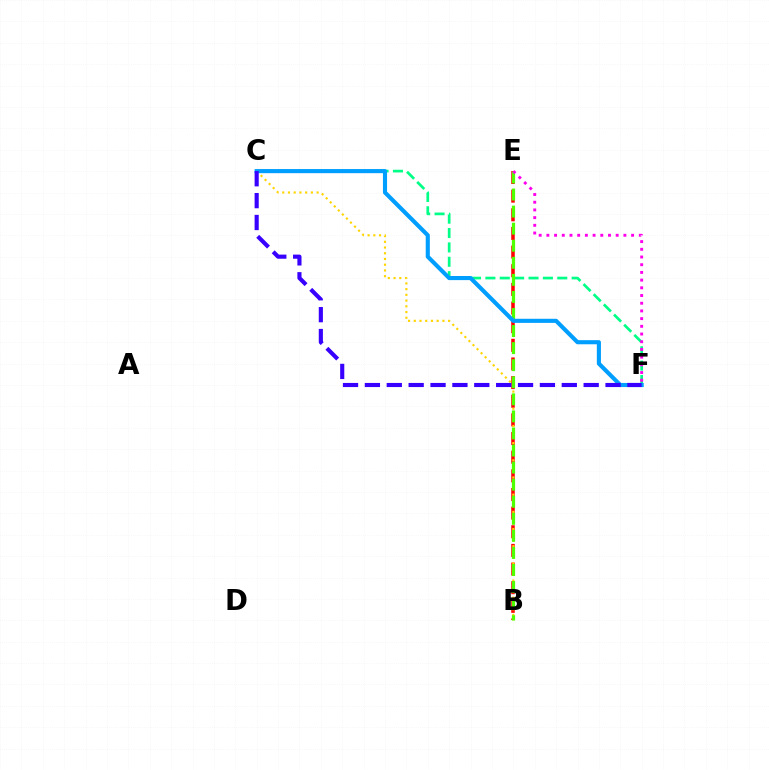{('B', 'E'): [{'color': '#ff0000', 'line_style': 'dashed', 'thickness': 2.53}, {'color': '#4fff00', 'line_style': 'dashed', 'thickness': 2.32}], ('C', 'F'): [{'color': '#00ff86', 'line_style': 'dashed', 'thickness': 1.95}, {'color': '#009eff', 'line_style': 'solid', 'thickness': 2.96}, {'color': '#3700ff', 'line_style': 'dashed', 'thickness': 2.97}], ('B', 'C'): [{'color': '#ffd500', 'line_style': 'dotted', 'thickness': 1.56}], ('E', 'F'): [{'color': '#ff00ed', 'line_style': 'dotted', 'thickness': 2.09}]}